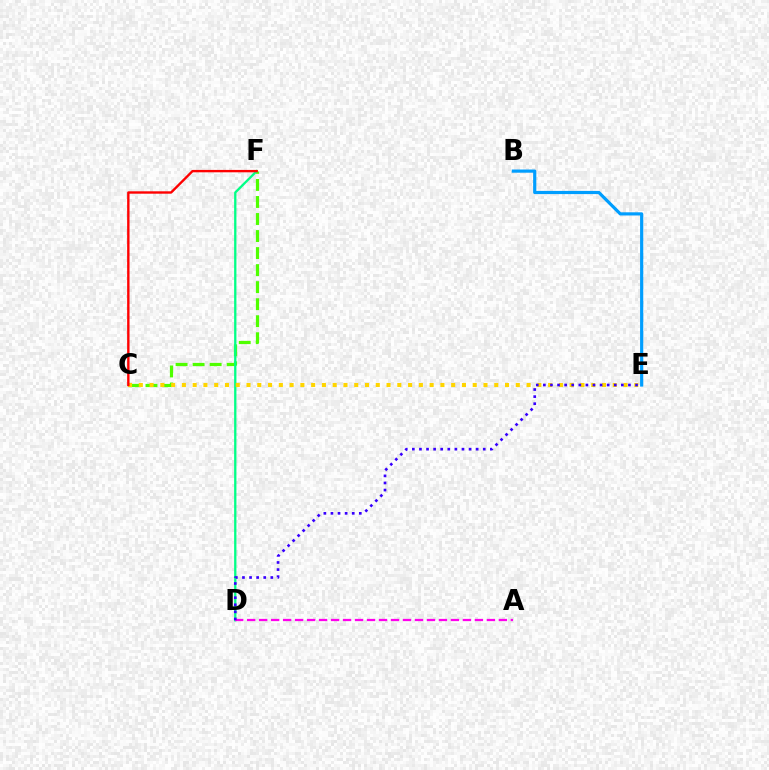{('C', 'F'): [{'color': '#4fff00', 'line_style': 'dashed', 'thickness': 2.31}, {'color': '#ff0000', 'line_style': 'solid', 'thickness': 1.72}], ('B', 'E'): [{'color': '#009eff', 'line_style': 'solid', 'thickness': 2.29}], ('D', 'F'): [{'color': '#00ff86', 'line_style': 'solid', 'thickness': 1.65}], ('C', 'E'): [{'color': '#ffd500', 'line_style': 'dotted', 'thickness': 2.93}], ('A', 'D'): [{'color': '#ff00ed', 'line_style': 'dashed', 'thickness': 1.63}], ('D', 'E'): [{'color': '#3700ff', 'line_style': 'dotted', 'thickness': 1.93}]}